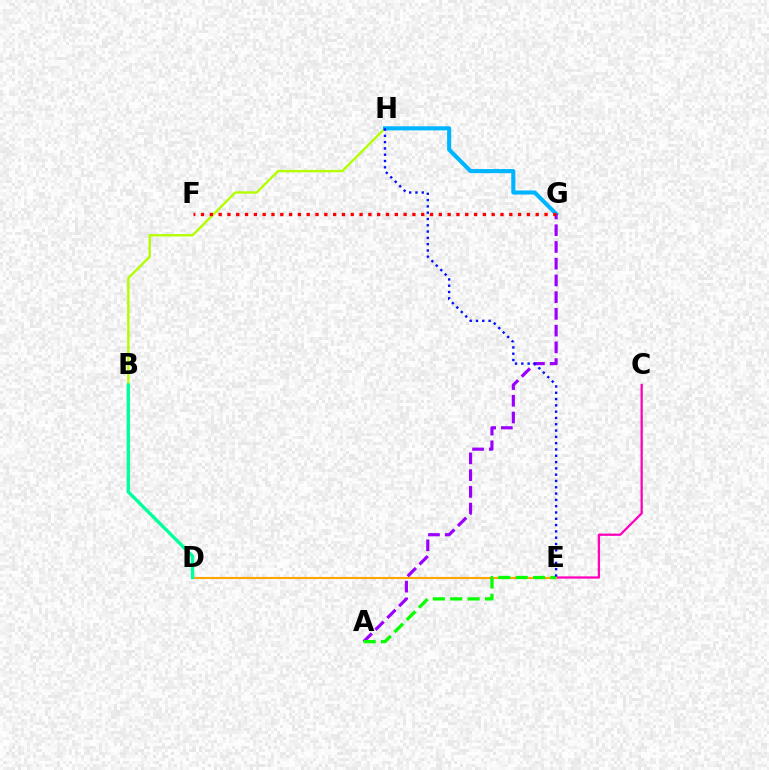{('B', 'H'): [{'color': '#b3ff00', 'line_style': 'solid', 'thickness': 1.71}], ('C', 'E'): [{'color': '#ff00bd', 'line_style': 'solid', 'thickness': 1.63}], ('G', 'H'): [{'color': '#00b5ff', 'line_style': 'solid', 'thickness': 2.96}], ('D', 'E'): [{'color': '#ffa500', 'line_style': 'solid', 'thickness': 1.54}], ('B', 'D'): [{'color': '#00ff9d', 'line_style': 'solid', 'thickness': 2.43}], ('A', 'G'): [{'color': '#9b00ff', 'line_style': 'dashed', 'thickness': 2.27}], ('A', 'E'): [{'color': '#08ff00', 'line_style': 'dashed', 'thickness': 2.36}], ('E', 'H'): [{'color': '#0010ff', 'line_style': 'dotted', 'thickness': 1.71}], ('F', 'G'): [{'color': '#ff0000', 'line_style': 'dotted', 'thickness': 2.39}]}